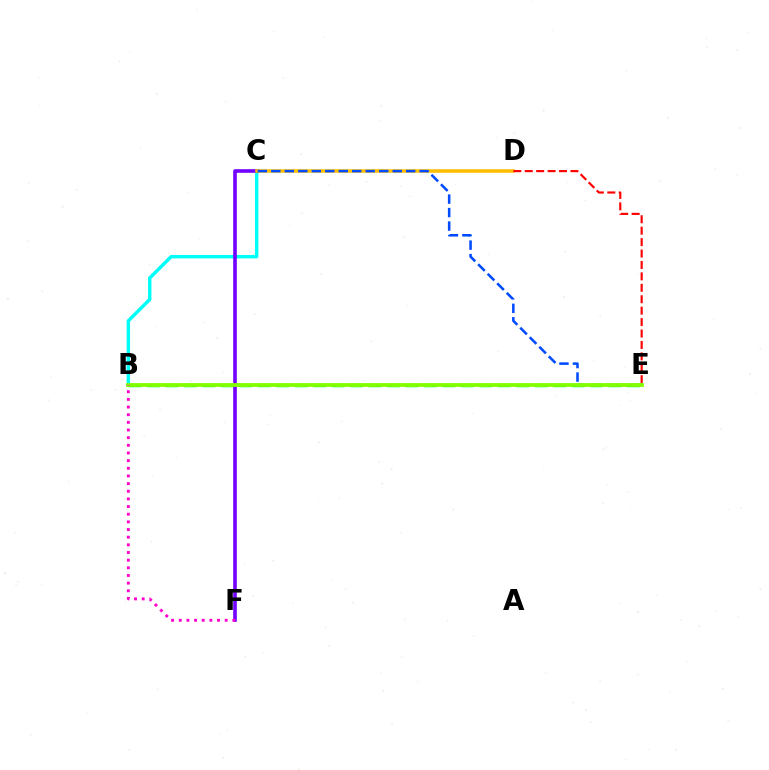{('B', 'C'): [{'color': '#00fff6', 'line_style': 'solid', 'thickness': 2.48}], ('C', 'F'): [{'color': '#7200ff', 'line_style': 'solid', 'thickness': 2.6}], ('C', 'D'): [{'color': '#ffbd00', 'line_style': 'solid', 'thickness': 2.55}], ('B', 'E'): [{'color': '#00ff39', 'line_style': 'dashed', 'thickness': 2.51}, {'color': '#84ff00', 'line_style': 'solid', 'thickness': 2.71}], ('C', 'E'): [{'color': '#004bff', 'line_style': 'dashed', 'thickness': 1.83}], ('D', 'E'): [{'color': '#ff0000', 'line_style': 'dashed', 'thickness': 1.55}], ('B', 'F'): [{'color': '#ff00cf', 'line_style': 'dotted', 'thickness': 2.08}]}